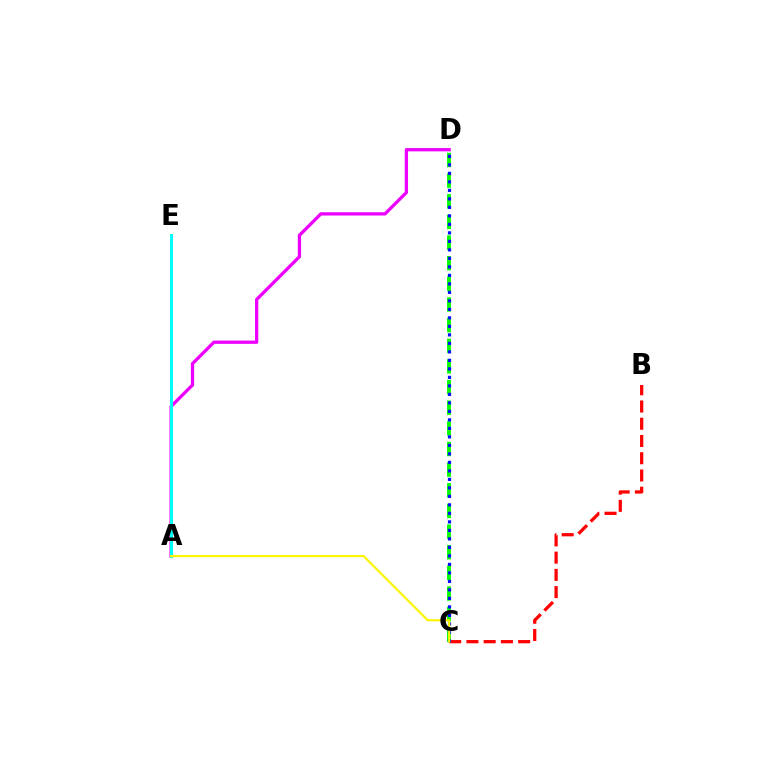{('B', 'C'): [{'color': '#ff0000', 'line_style': 'dashed', 'thickness': 2.34}], ('A', 'D'): [{'color': '#ee00ff', 'line_style': 'solid', 'thickness': 2.36}], ('C', 'D'): [{'color': '#08ff00', 'line_style': 'dashed', 'thickness': 2.8}, {'color': '#0010ff', 'line_style': 'dotted', 'thickness': 2.31}], ('A', 'E'): [{'color': '#00fff6', 'line_style': 'solid', 'thickness': 2.16}], ('A', 'C'): [{'color': '#fcf500', 'line_style': 'solid', 'thickness': 1.58}]}